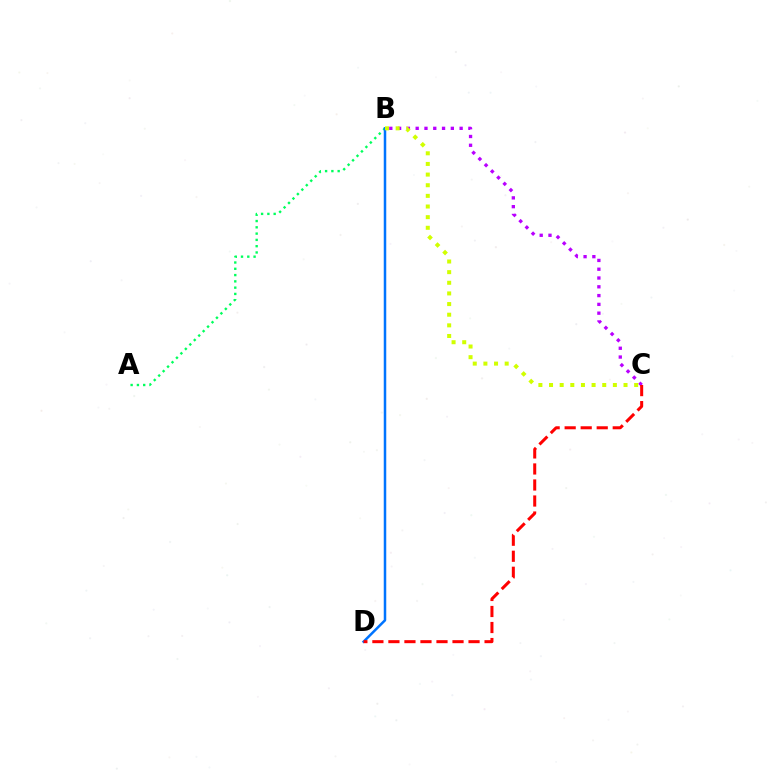{('B', 'C'): [{'color': '#b900ff', 'line_style': 'dotted', 'thickness': 2.39}, {'color': '#d1ff00', 'line_style': 'dotted', 'thickness': 2.89}], ('A', 'B'): [{'color': '#00ff5c', 'line_style': 'dotted', 'thickness': 1.71}], ('B', 'D'): [{'color': '#0074ff', 'line_style': 'solid', 'thickness': 1.8}], ('C', 'D'): [{'color': '#ff0000', 'line_style': 'dashed', 'thickness': 2.18}]}